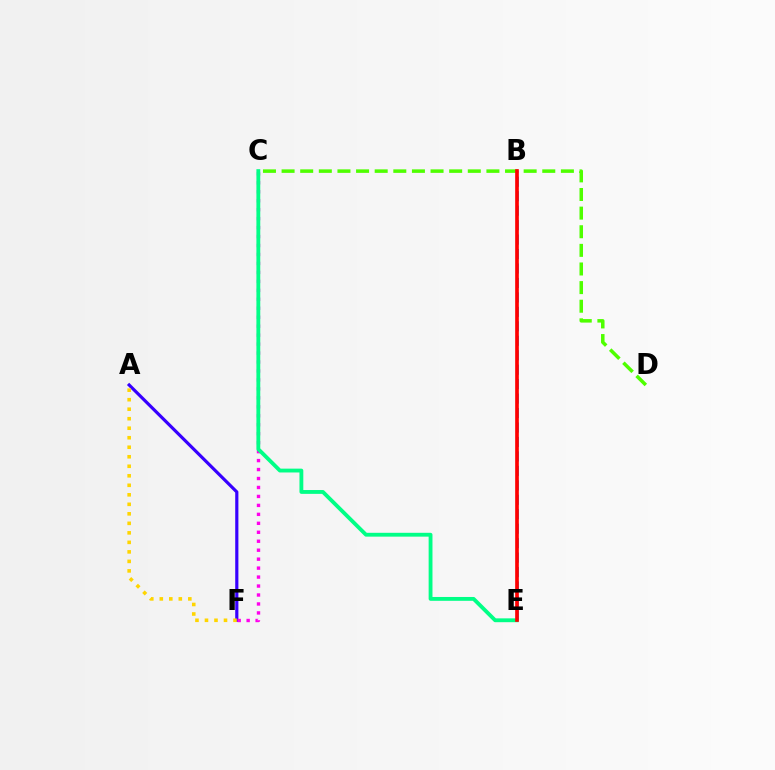{('B', 'E'): [{'color': '#009eff', 'line_style': 'dashed', 'thickness': 1.96}, {'color': '#ff0000', 'line_style': 'solid', 'thickness': 2.64}], ('A', 'F'): [{'color': '#3700ff', 'line_style': 'solid', 'thickness': 2.29}, {'color': '#ffd500', 'line_style': 'dotted', 'thickness': 2.58}], ('C', 'F'): [{'color': '#ff00ed', 'line_style': 'dotted', 'thickness': 2.43}], ('C', 'D'): [{'color': '#4fff00', 'line_style': 'dashed', 'thickness': 2.53}], ('C', 'E'): [{'color': '#00ff86', 'line_style': 'solid', 'thickness': 2.76}]}